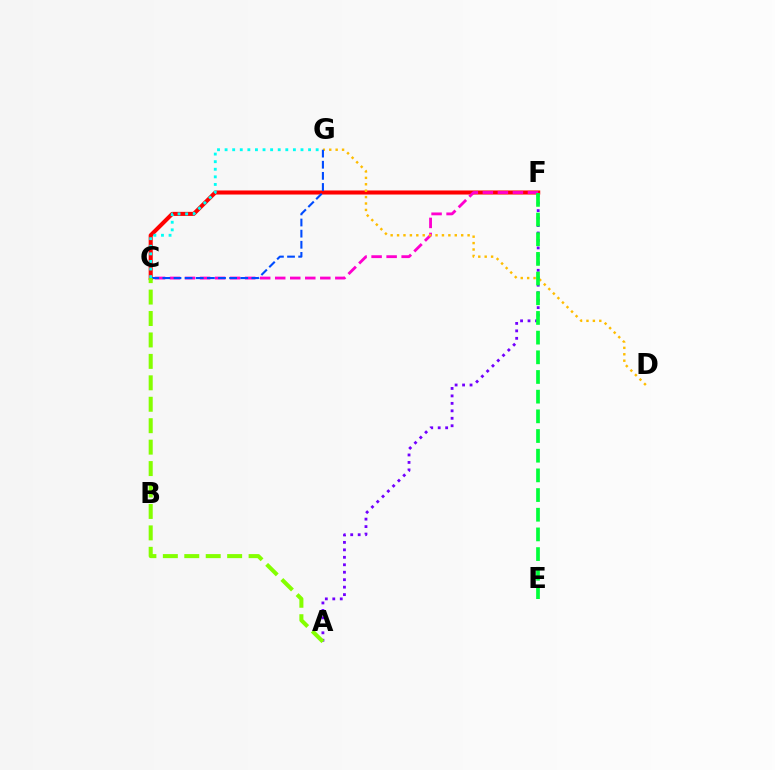{('C', 'F'): [{'color': '#ff0000', 'line_style': 'solid', 'thickness': 2.92}, {'color': '#ff00cf', 'line_style': 'dashed', 'thickness': 2.04}], ('A', 'F'): [{'color': '#7200ff', 'line_style': 'dotted', 'thickness': 2.03}], ('D', 'G'): [{'color': '#ffbd00', 'line_style': 'dotted', 'thickness': 1.74}], ('C', 'G'): [{'color': '#004bff', 'line_style': 'dashed', 'thickness': 1.51}, {'color': '#00fff6', 'line_style': 'dotted', 'thickness': 2.06}], ('A', 'C'): [{'color': '#84ff00', 'line_style': 'dashed', 'thickness': 2.91}], ('E', 'F'): [{'color': '#00ff39', 'line_style': 'dashed', 'thickness': 2.67}]}